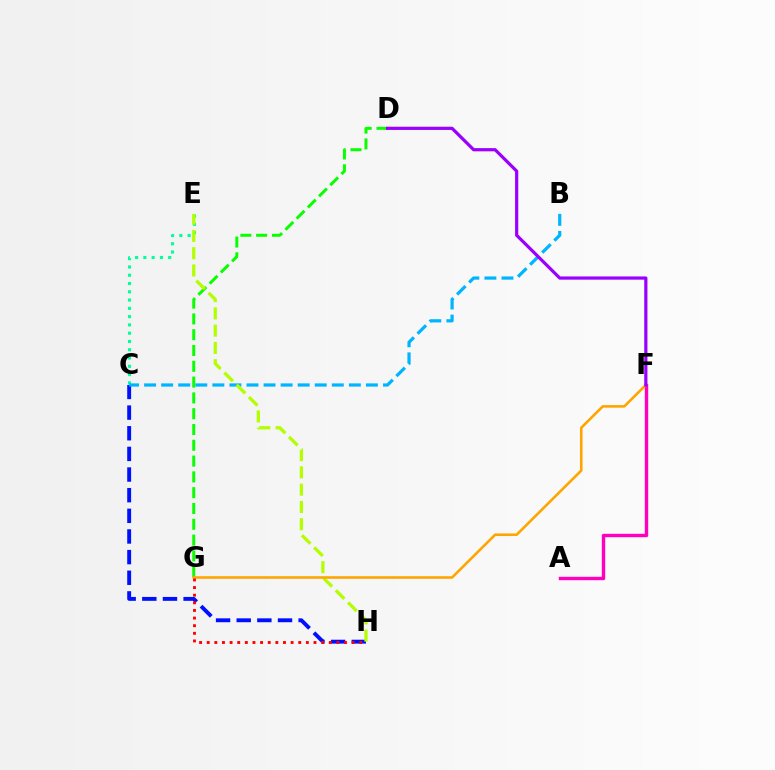{('C', 'H'): [{'color': '#0010ff', 'line_style': 'dashed', 'thickness': 2.8}], ('C', 'E'): [{'color': '#00ff9d', 'line_style': 'dotted', 'thickness': 2.25}], ('B', 'C'): [{'color': '#00b5ff', 'line_style': 'dashed', 'thickness': 2.32}], ('D', 'G'): [{'color': '#08ff00', 'line_style': 'dashed', 'thickness': 2.15}], ('A', 'F'): [{'color': '#ff00bd', 'line_style': 'solid', 'thickness': 2.45}], ('E', 'H'): [{'color': '#b3ff00', 'line_style': 'dashed', 'thickness': 2.35}], ('F', 'G'): [{'color': '#ffa500', 'line_style': 'solid', 'thickness': 1.87}], ('G', 'H'): [{'color': '#ff0000', 'line_style': 'dotted', 'thickness': 2.07}], ('D', 'F'): [{'color': '#9b00ff', 'line_style': 'solid', 'thickness': 2.31}]}